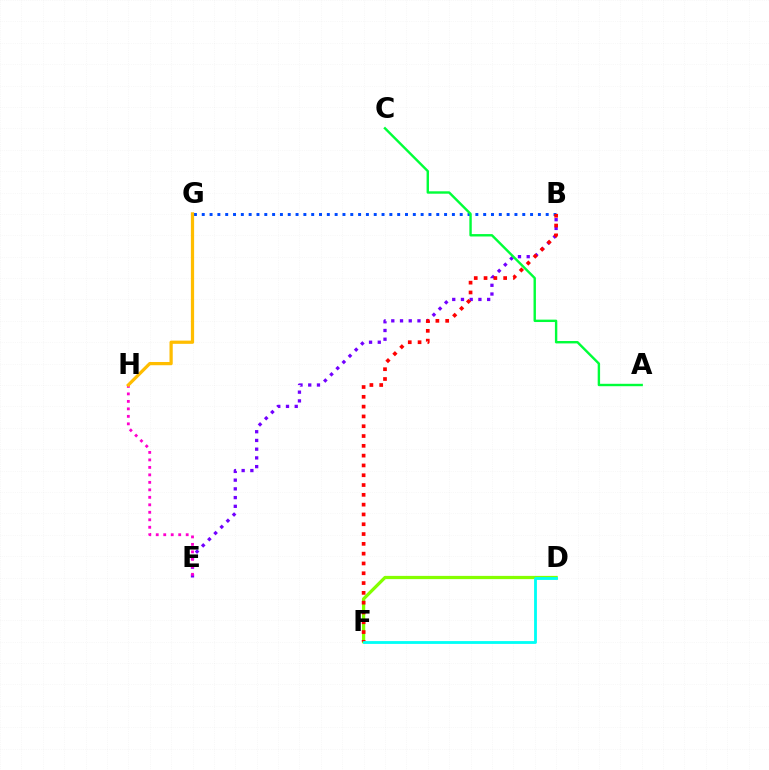{('B', 'E'): [{'color': '#7200ff', 'line_style': 'dotted', 'thickness': 2.37}], ('D', 'F'): [{'color': '#84ff00', 'line_style': 'solid', 'thickness': 2.33}, {'color': '#00fff6', 'line_style': 'solid', 'thickness': 2.03}], ('B', 'G'): [{'color': '#004bff', 'line_style': 'dotted', 'thickness': 2.12}], ('E', 'H'): [{'color': '#ff00cf', 'line_style': 'dotted', 'thickness': 2.03}], ('B', 'F'): [{'color': '#ff0000', 'line_style': 'dotted', 'thickness': 2.66}], ('A', 'C'): [{'color': '#00ff39', 'line_style': 'solid', 'thickness': 1.73}], ('G', 'H'): [{'color': '#ffbd00', 'line_style': 'solid', 'thickness': 2.33}]}